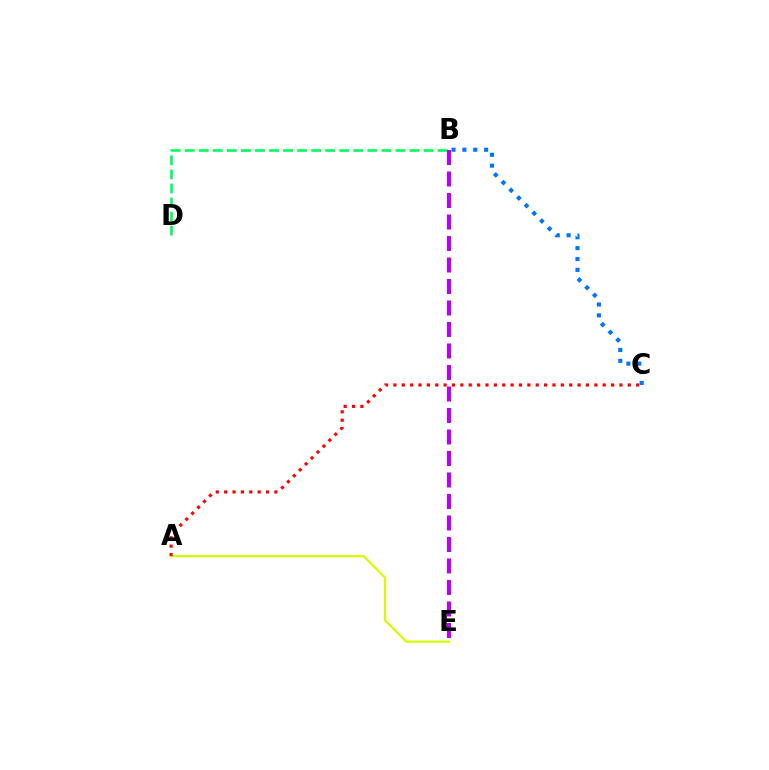{('A', 'E'): [{'color': '#d1ff00', 'line_style': 'solid', 'thickness': 1.6}], ('B', 'C'): [{'color': '#0074ff', 'line_style': 'dotted', 'thickness': 2.95}], ('A', 'C'): [{'color': '#ff0000', 'line_style': 'dotted', 'thickness': 2.27}], ('B', 'D'): [{'color': '#00ff5c', 'line_style': 'dashed', 'thickness': 1.91}], ('B', 'E'): [{'color': '#b900ff', 'line_style': 'dashed', 'thickness': 2.92}]}